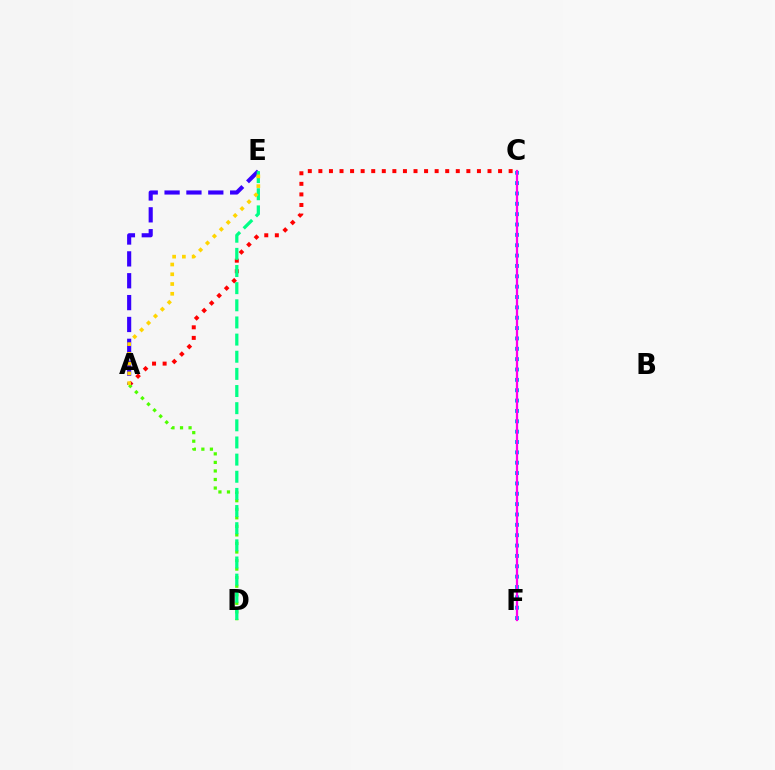{('C', 'F'): [{'color': '#009eff', 'line_style': 'dotted', 'thickness': 2.81}, {'color': '#ff00ed', 'line_style': 'solid', 'thickness': 1.61}], ('A', 'C'): [{'color': '#ff0000', 'line_style': 'dotted', 'thickness': 2.87}], ('A', 'E'): [{'color': '#3700ff', 'line_style': 'dashed', 'thickness': 2.97}, {'color': '#ffd500', 'line_style': 'dotted', 'thickness': 2.65}], ('A', 'D'): [{'color': '#4fff00', 'line_style': 'dotted', 'thickness': 2.32}], ('D', 'E'): [{'color': '#00ff86', 'line_style': 'dashed', 'thickness': 2.33}]}